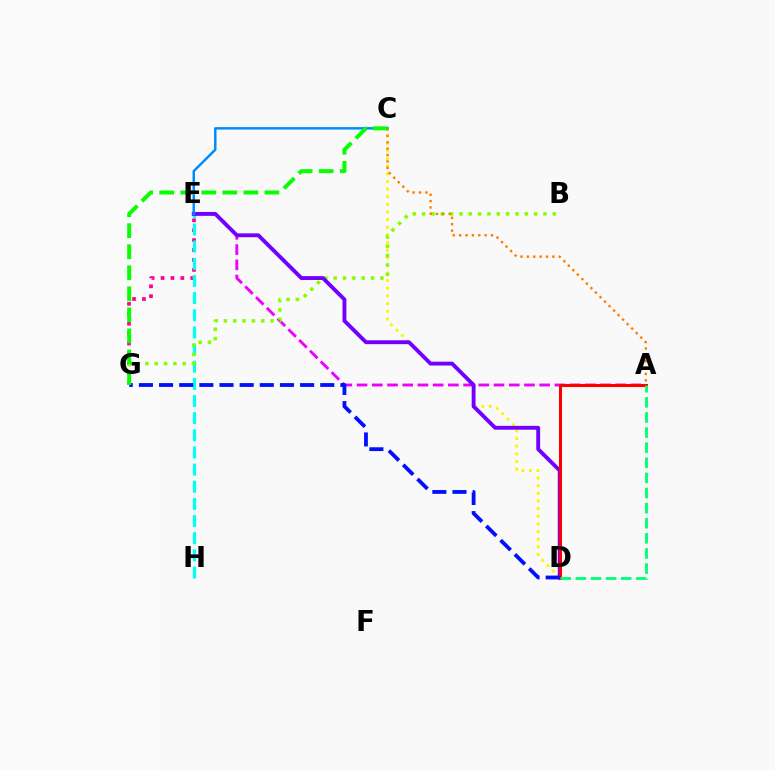{('A', 'E'): [{'color': '#ee00ff', 'line_style': 'dashed', 'thickness': 2.07}], ('E', 'G'): [{'color': '#ff0094', 'line_style': 'dotted', 'thickness': 2.69}], ('E', 'H'): [{'color': '#00fff6', 'line_style': 'dashed', 'thickness': 2.33}], ('C', 'D'): [{'color': '#fcf500', 'line_style': 'dotted', 'thickness': 2.07}], ('B', 'G'): [{'color': '#84ff00', 'line_style': 'dotted', 'thickness': 2.54}], ('D', 'E'): [{'color': '#7200ff', 'line_style': 'solid', 'thickness': 2.79}], ('C', 'E'): [{'color': '#008cff', 'line_style': 'solid', 'thickness': 1.78}], ('A', 'D'): [{'color': '#ff0000', 'line_style': 'solid', 'thickness': 2.19}, {'color': '#00ff74', 'line_style': 'dashed', 'thickness': 2.05}], ('D', 'G'): [{'color': '#0010ff', 'line_style': 'dashed', 'thickness': 2.74}], ('A', 'C'): [{'color': '#ff7c00', 'line_style': 'dotted', 'thickness': 1.73}], ('C', 'G'): [{'color': '#08ff00', 'line_style': 'dashed', 'thickness': 2.86}]}